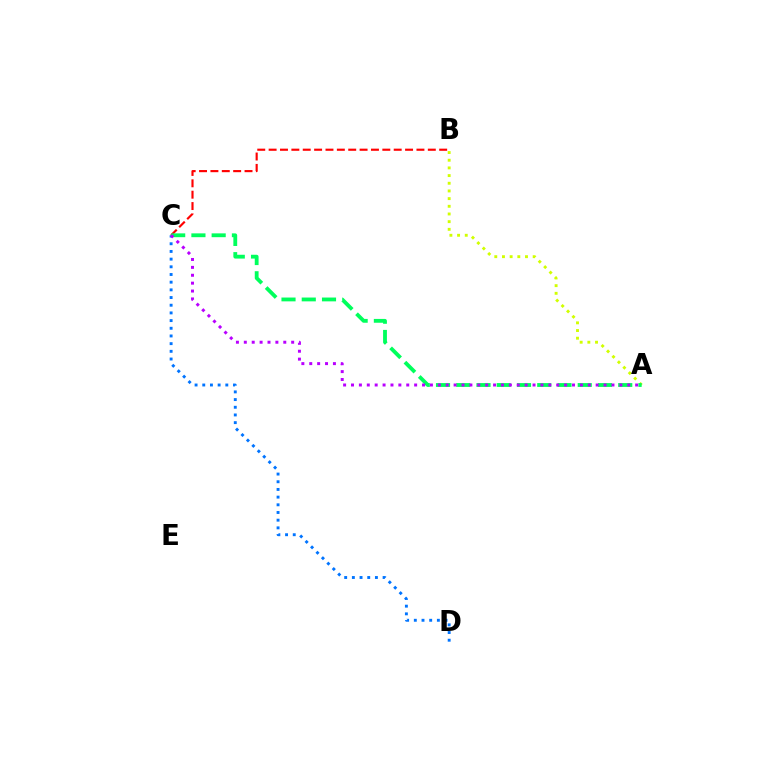{('A', 'B'): [{'color': '#d1ff00', 'line_style': 'dotted', 'thickness': 2.09}], ('B', 'C'): [{'color': '#ff0000', 'line_style': 'dashed', 'thickness': 1.54}], ('A', 'C'): [{'color': '#00ff5c', 'line_style': 'dashed', 'thickness': 2.75}, {'color': '#b900ff', 'line_style': 'dotted', 'thickness': 2.14}], ('C', 'D'): [{'color': '#0074ff', 'line_style': 'dotted', 'thickness': 2.09}]}